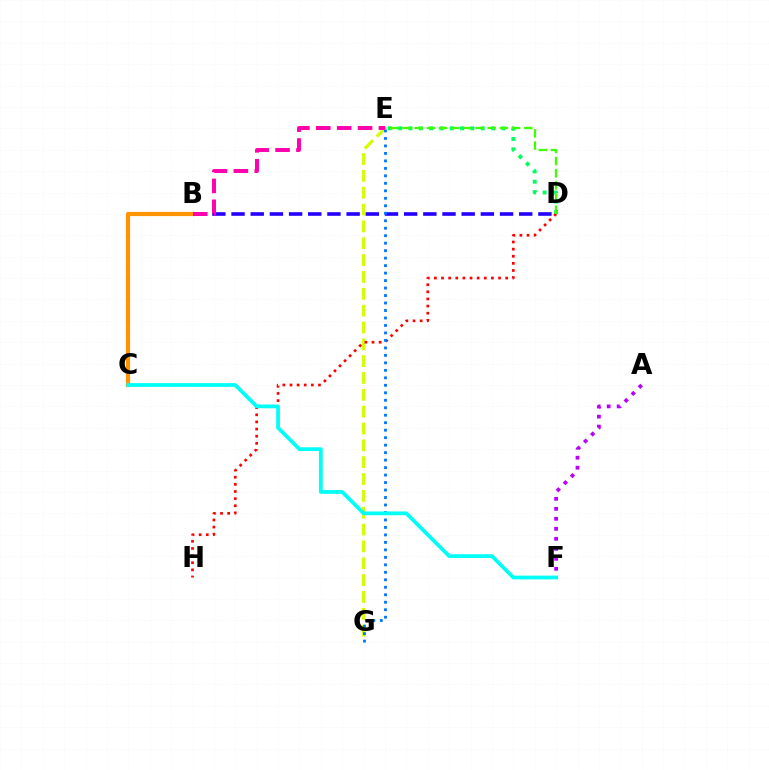{('B', 'C'): [{'color': '#ff9400', 'line_style': 'solid', 'thickness': 3.0}], ('B', 'D'): [{'color': '#2500ff', 'line_style': 'dashed', 'thickness': 2.61}], ('D', 'E'): [{'color': '#00ff5c', 'line_style': 'dotted', 'thickness': 2.8}, {'color': '#3dff00', 'line_style': 'dashed', 'thickness': 1.65}], ('E', 'G'): [{'color': '#d1ff00', 'line_style': 'dashed', 'thickness': 2.29}, {'color': '#0074ff', 'line_style': 'dotted', 'thickness': 2.03}], ('D', 'H'): [{'color': '#ff0000', 'line_style': 'dotted', 'thickness': 1.94}], ('A', 'F'): [{'color': '#b900ff', 'line_style': 'dotted', 'thickness': 2.72}], ('B', 'E'): [{'color': '#ff00ac', 'line_style': 'dashed', 'thickness': 2.84}], ('C', 'F'): [{'color': '#00fff6', 'line_style': 'solid', 'thickness': 2.71}]}